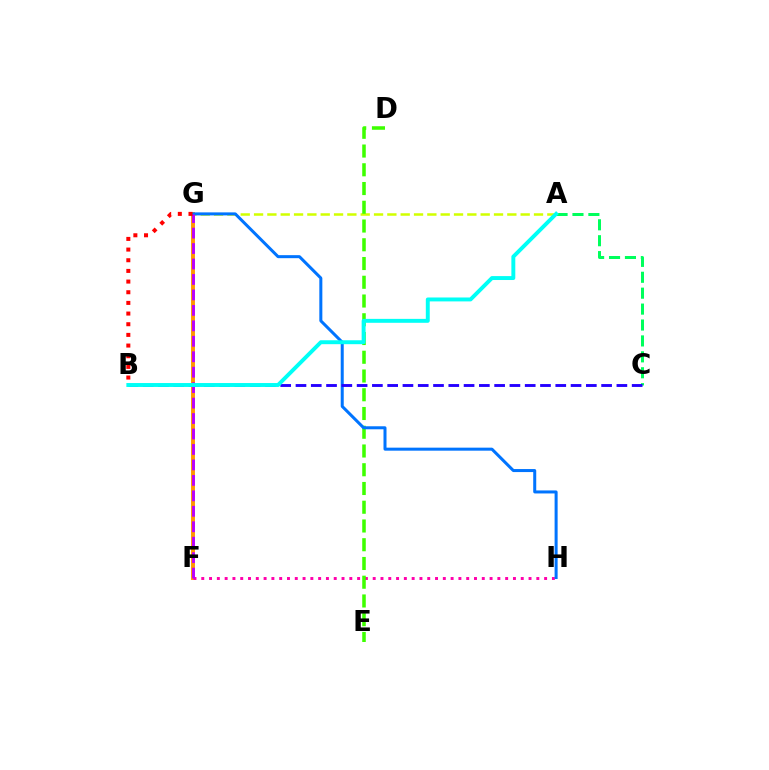{('A', 'G'): [{'color': '#d1ff00', 'line_style': 'dashed', 'thickness': 1.81}], ('F', 'G'): [{'color': '#ff9400', 'line_style': 'solid', 'thickness': 2.81}, {'color': '#b900ff', 'line_style': 'dashed', 'thickness': 2.1}], ('F', 'H'): [{'color': '#ff00ac', 'line_style': 'dotted', 'thickness': 2.12}], ('A', 'C'): [{'color': '#00ff5c', 'line_style': 'dashed', 'thickness': 2.16}], ('D', 'E'): [{'color': '#3dff00', 'line_style': 'dashed', 'thickness': 2.55}], ('G', 'H'): [{'color': '#0074ff', 'line_style': 'solid', 'thickness': 2.17}], ('B', 'C'): [{'color': '#2500ff', 'line_style': 'dashed', 'thickness': 2.08}], ('B', 'G'): [{'color': '#ff0000', 'line_style': 'dotted', 'thickness': 2.9}], ('A', 'B'): [{'color': '#00fff6', 'line_style': 'solid', 'thickness': 2.83}]}